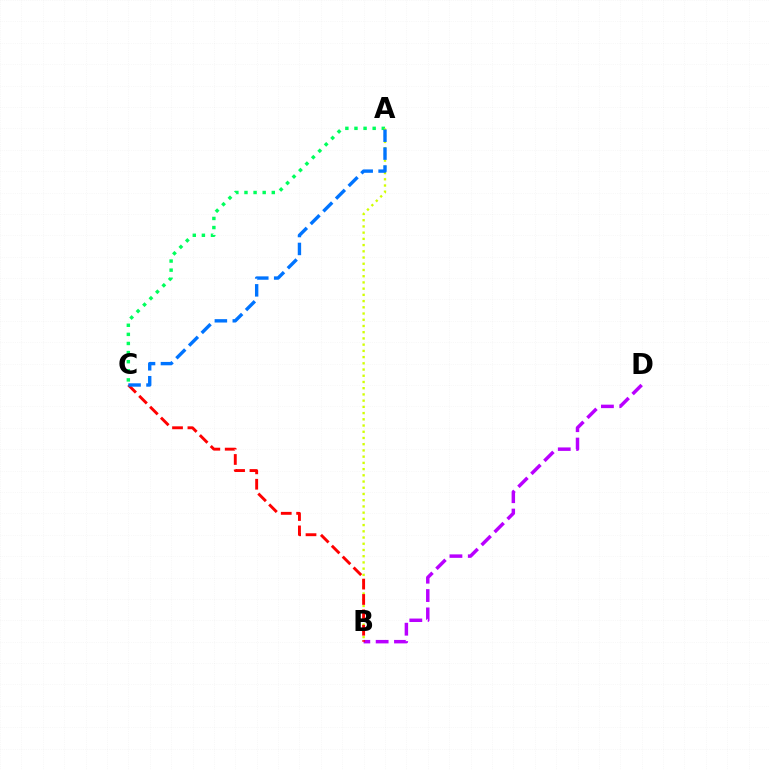{('A', 'C'): [{'color': '#00ff5c', 'line_style': 'dotted', 'thickness': 2.47}, {'color': '#0074ff', 'line_style': 'dashed', 'thickness': 2.43}], ('B', 'D'): [{'color': '#b900ff', 'line_style': 'dashed', 'thickness': 2.49}], ('A', 'B'): [{'color': '#d1ff00', 'line_style': 'dotted', 'thickness': 1.69}], ('B', 'C'): [{'color': '#ff0000', 'line_style': 'dashed', 'thickness': 2.09}]}